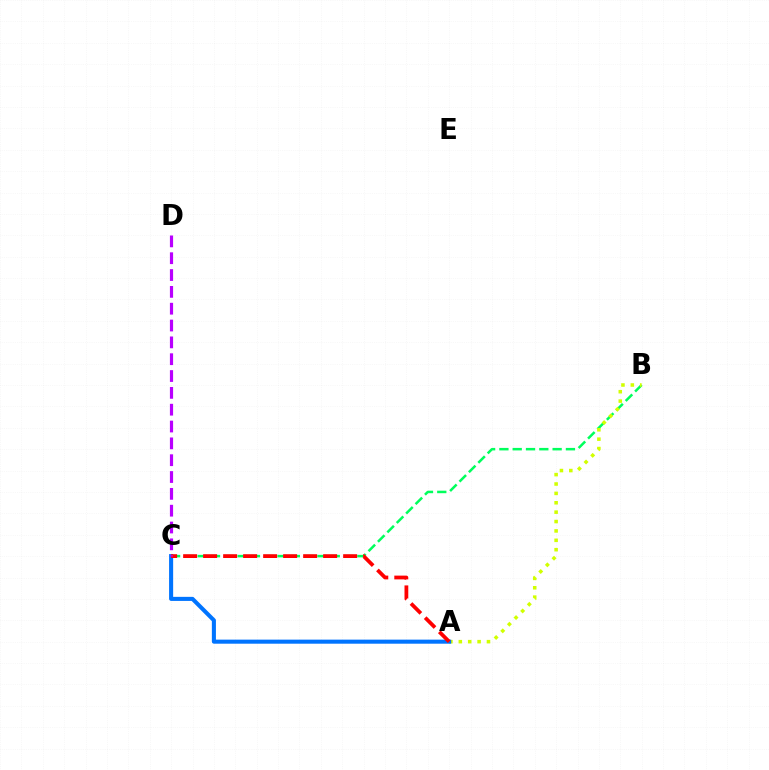{('B', 'C'): [{'color': '#00ff5c', 'line_style': 'dashed', 'thickness': 1.81}], ('A', 'B'): [{'color': '#d1ff00', 'line_style': 'dotted', 'thickness': 2.55}], ('A', 'C'): [{'color': '#0074ff', 'line_style': 'solid', 'thickness': 2.93}, {'color': '#ff0000', 'line_style': 'dashed', 'thickness': 2.72}], ('C', 'D'): [{'color': '#b900ff', 'line_style': 'dashed', 'thickness': 2.29}]}